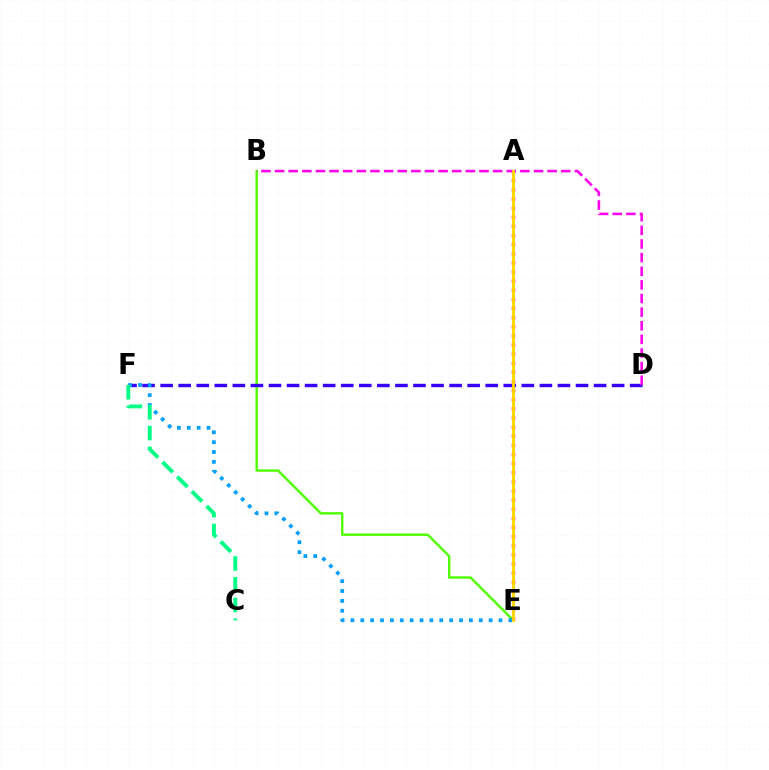{('B', 'E'): [{'color': '#4fff00', 'line_style': 'solid', 'thickness': 1.72}], ('D', 'F'): [{'color': '#3700ff', 'line_style': 'dashed', 'thickness': 2.45}], ('A', 'E'): [{'color': '#ff0000', 'line_style': 'dotted', 'thickness': 2.48}, {'color': '#ffd500', 'line_style': 'solid', 'thickness': 2.05}], ('E', 'F'): [{'color': '#009eff', 'line_style': 'dotted', 'thickness': 2.68}], ('C', 'F'): [{'color': '#00ff86', 'line_style': 'dashed', 'thickness': 2.82}], ('B', 'D'): [{'color': '#ff00ed', 'line_style': 'dashed', 'thickness': 1.85}]}